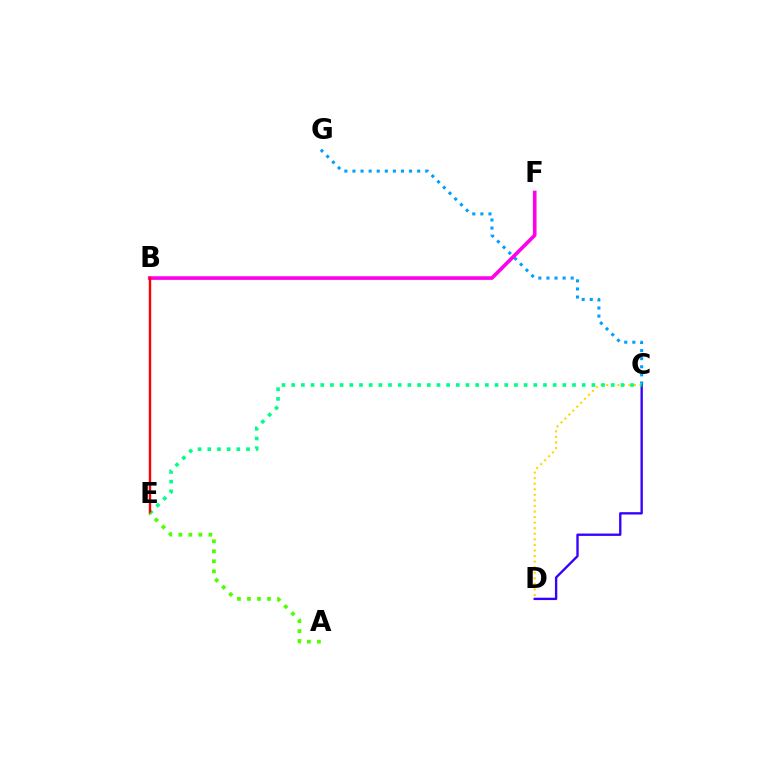{('C', 'D'): [{'color': '#ffd500', 'line_style': 'dotted', 'thickness': 1.51}, {'color': '#3700ff', 'line_style': 'solid', 'thickness': 1.69}], ('C', 'G'): [{'color': '#009eff', 'line_style': 'dotted', 'thickness': 2.2}], ('C', 'E'): [{'color': '#00ff86', 'line_style': 'dotted', 'thickness': 2.63}], ('B', 'F'): [{'color': '#ff00ed', 'line_style': 'solid', 'thickness': 2.61}], ('B', 'E'): [{'color': '#ff0000', 'line_style': 'solid', 'thickness': 1.71}], ('A', 'E'): [{'color': '#4fff00', 'line_style': 'dotted', 'thickness': 2.72}]}